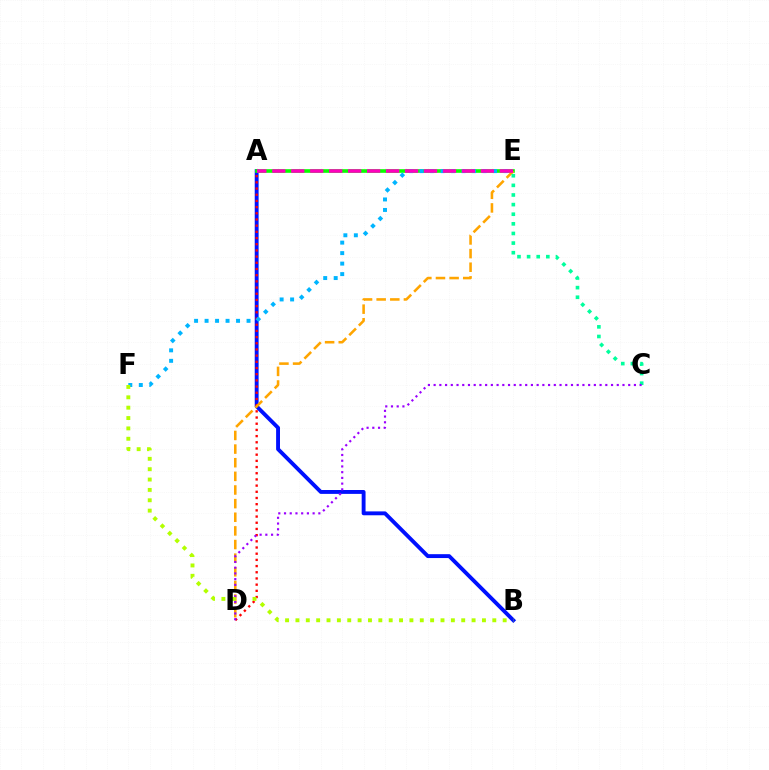{('A', 'B'): [{'color': '#0010ff', 'line_style': 'solid', 'thickness': 2.79}], ('A', 'E'): [{'color': '#08ff00', 'line_style': 'solid', 'thickness': 2.62}, {'color': '#ff00bd', 'line_style': 'dashed', 'thickness': 2.58}], ('A', 'D'): [{'color': '#ff0000', 'line_style': 'dotted', 'thickness': 1.68}], ('D', 'E'): [{'color': '#ffa500', 'line_style': 'dashed', 'thickness': 1.85}], ('C', 'E'): [{'color': '#00ff9d', 'line_style': 'dotted', 'thickness': 2.61}], ('E', 'F'): [{'color': '#00b5ff', 'line_style': 'dotted', 'thickness': 2.85}], ('C', 'D'): [{'color': '#9b00ff', 'line_style': 'dotted', 'thickness': 1.55}], ('B', 'F'): [{'color': '#b3ff00', 'line_style': 'dotted', 'thickness': 2.82}]}